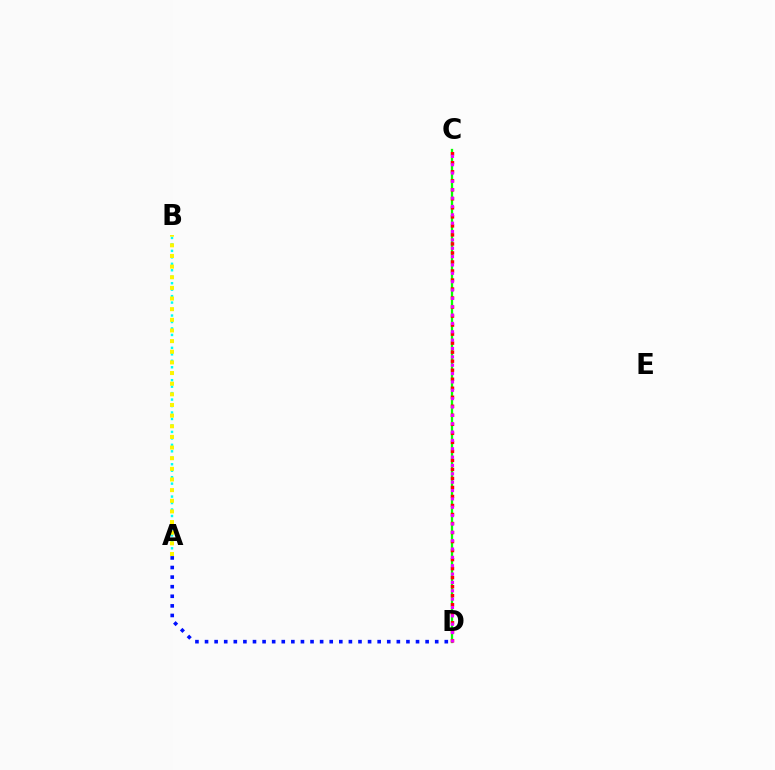{('C', 'D'): [{'color': '#08ff00', 'line_style': 'solid', 'thickness': 1.65}, {'color': '#ff0000', 'line_style': 'dotted', 'thickness': 2.45}, {'color': '#ee00ff', 'line_style': 'dotted', 'thickness': 2.27}], ('A', 'B'): [{'color': '#00fff6', 'line_style': 'dotted', 'thickness': 1.76}, {'color': '#fcf500', 'line_style': 'dotted', 'thickness': 2.89}], ('A', 'D'): [{'color': '#0010ff', 'line_style': 'dotted', 'thickness': 2.61}]}